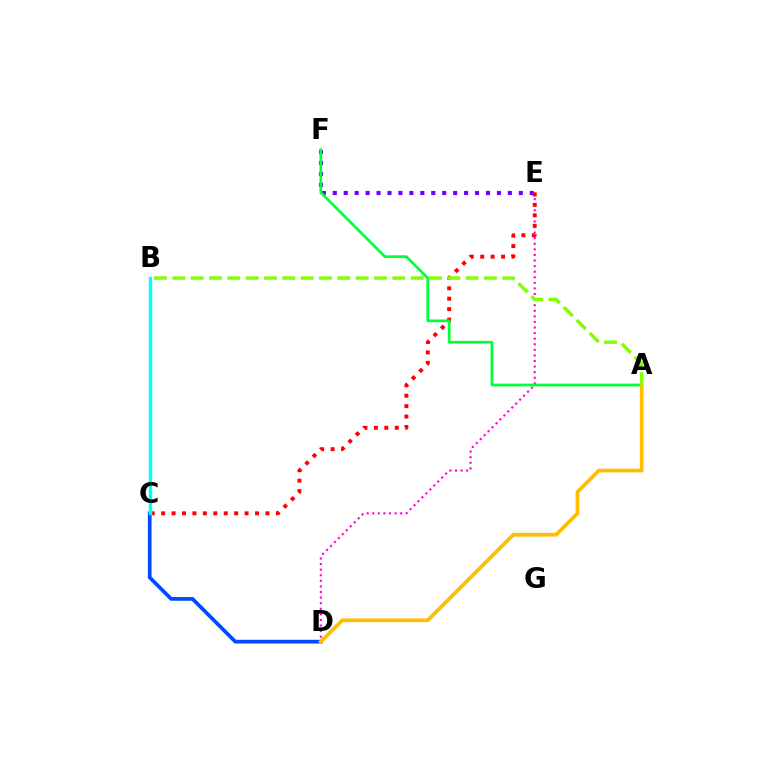{('E', 'F'): [{'color': '#7200ff', 'line_style': 'dotted', 'thickness': 2.97}], ('D', 'E'): [{'color': '#ff00cf', 'line_style': 'dotted', 'thickness': 1.52}], ('C', 'E'): [{'color': '#ff0000', 'line_style': 'dotted', 'thickness': 2.83}], ('C', 'D'): [{'color': '#004bff', 'line_style': 'solid', 'thickness': 2.69}], ('A', 'F'): [{'color': '#00ff39', 'line_style': 'solid', 'thickness': 1.96}], ('B', 'C'): [{'color': '#00fff6', 'line_style': 'solid', 'thickness': 2.44}], ('A', 'D'): [{'color': '#ffbd00', 'line_style': 'solid', 'thickness': 2.68}], ('A', 'B'): [{'color': '#84ff00', 'line_style': 'dashed', 'thickness': 2.49}]}